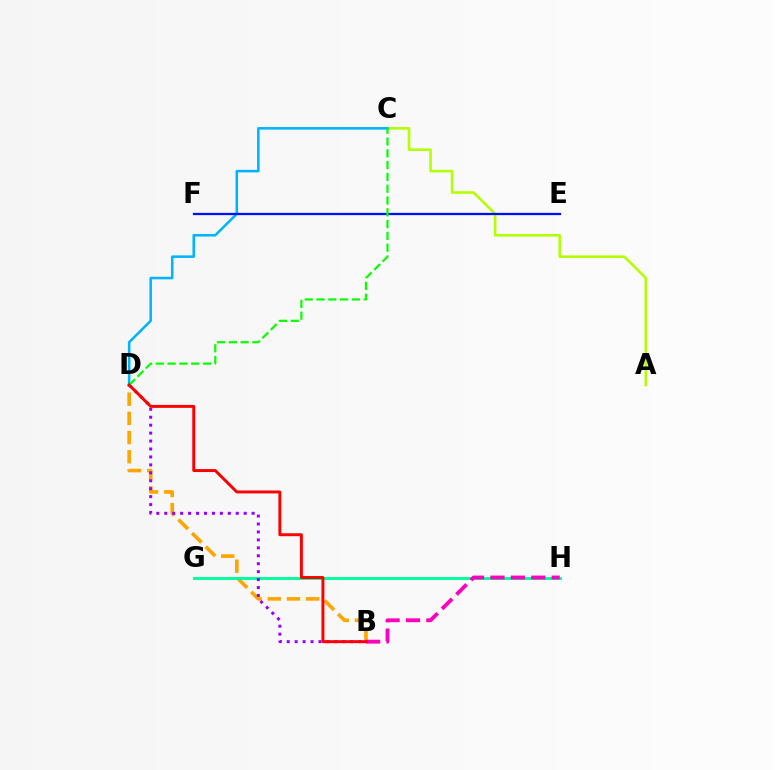{('A', 'C'): [{'color': '#b3ff00', 'line_style': 'solid', 'thickness': 1.87}], ('B', 'D'): [{'color': '#ffa500', 'line_style': 'dashed', 'thickness': 2.61}, {'color': '#9b00ff', 'line_style': 'dotted', 'thickness': 2.16}, {'color': '#ff0000', 'line_style': 'solid', 'thickness': 2.12}], ('G', 'H'): [{'color': '#00ff9d', 'line_style': 'solid', 'thickness': 2.1}], ('C', 'D'): [{'color': '#00b5ff', 'line_style': 'solid', 'thickness': 1.84}, {'color': '#08ff00', 'line_style': 'dashed', 'thickness': 1.6}], ('E', 'F'): [{'color': '#0010ff', 'line_style': 'solid', 'thickness': 1.63}], ('B', 'H'): [{'color': '#ff00bd', 'line_style': 'dashed', 'thickness': 2.77}]}